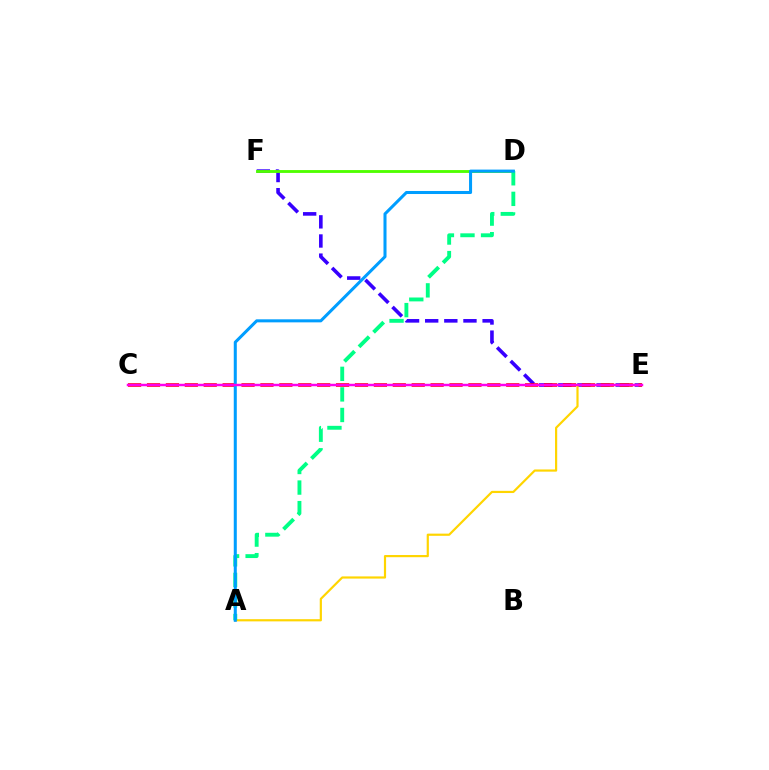{('E', 'F'): [{'color': '#3700ff', 'line_style': 'dashed', 'thickness': 2.6}], ('C', 'E'): [{'color': '#ff0000', 'line_style': 'dashed', 'thickness': 2.57}, {'color': '#ff00ed', 'line_style': 'solid', 'thickness': 1.77}], ('A', 'E'): [{'color': '#ffd500', 'line_style': 'solid', 'thickness': 1.57}], ('D', 'F'): [{'color': '#4fff00', 'line_style': 'solid', 'thickness': 2.05}], ('A', 'D'): [{'color': '#00ff86', 'line_style': 'dashed', 'thickness': 2.79}, {'color': '#009eff', 'line_style': 'solid', 'thickness': 2.19}]}